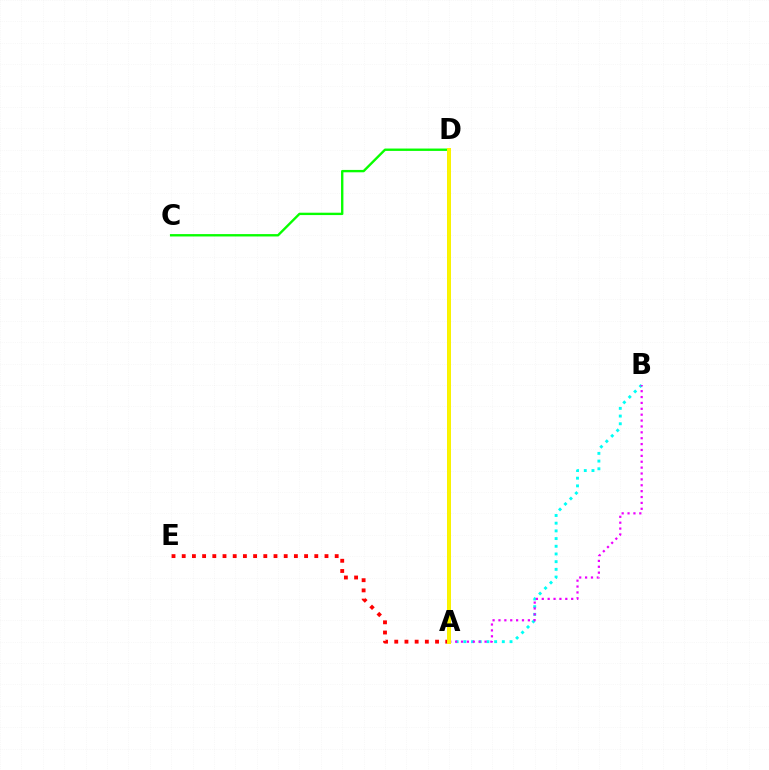{('A', 'B'): [{'color': '#00fff6', 'line_style': 'dotted', 'thickness': 2.09}, {'color': '#ee00ff', 'line_style': 'dotted', 'thickness': 1.6}], ('A', 'E'): [{'color': '#ff0000', 'line_style': 'dotted', 'thickness': 2.77}], ('C', 'D'): [{'color': '#08ff00', 'line_style': 'solid', 'thickness': 1.71}], ('A', 'D'): [{'color': '#0010ff', 'line_style': 'solid', 'thickness': 2.74}, {'color': '#fcf500', 'line_style': 'solid', 'thickness': 2.86}]}